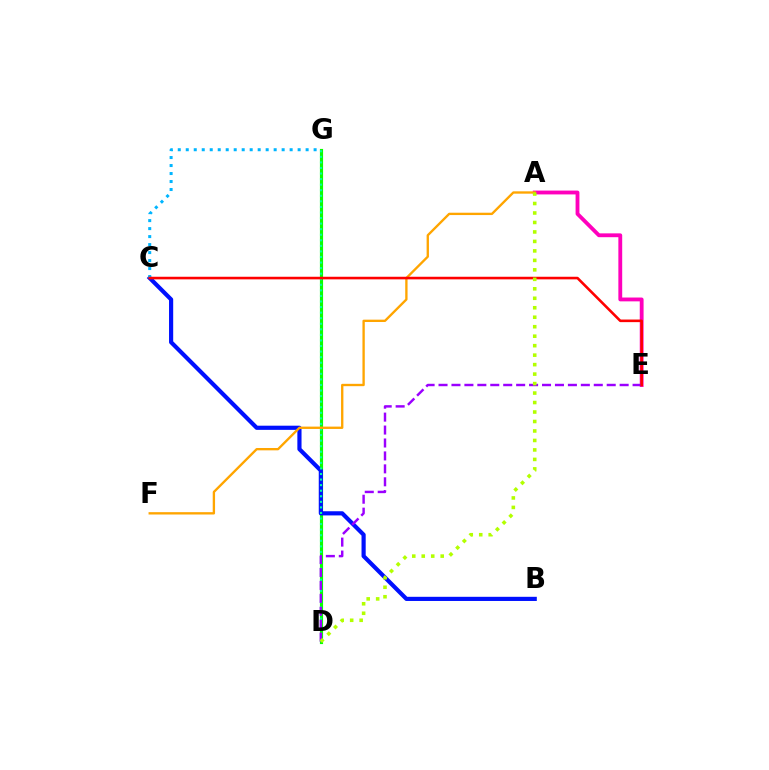{('D', 'G'): [{'color': '#08ff00', 'line_style': 'solid', 'thickness': 2.27}, {'color': '#00ff9d', 'line_style': 'dotted', 'thickness': 1.51}], ('B', 'C'): [{'color': '#0010ff', 'line_style': 'solid', 'thickness': 3.0}], ('A', 'E'): [{'color': '#ff00bd', 'line_style': 'solid', 'thickness': 2.76}], ('C', 'G'): [{'color': '#00b5ff', 'line_style': 'dotted', 'thickness': 2.17}], ('A', 'F'): [{'color': '#ffa500', 'line_style': 'solid', 'thickness': 1.69}], ('D', 'E'): [{'color': '#9b00ff', 'line_style': 'dashed', 'thickness': 1.76}], ('C', 'E'): [{'color': '#ff0000', 'line_style': 'solid', 'thickness': 1.87}], ('A', 'D'): [{'color': '#b3ff00', 'line_style': 'dotted', 'thickness': 2.58}]}